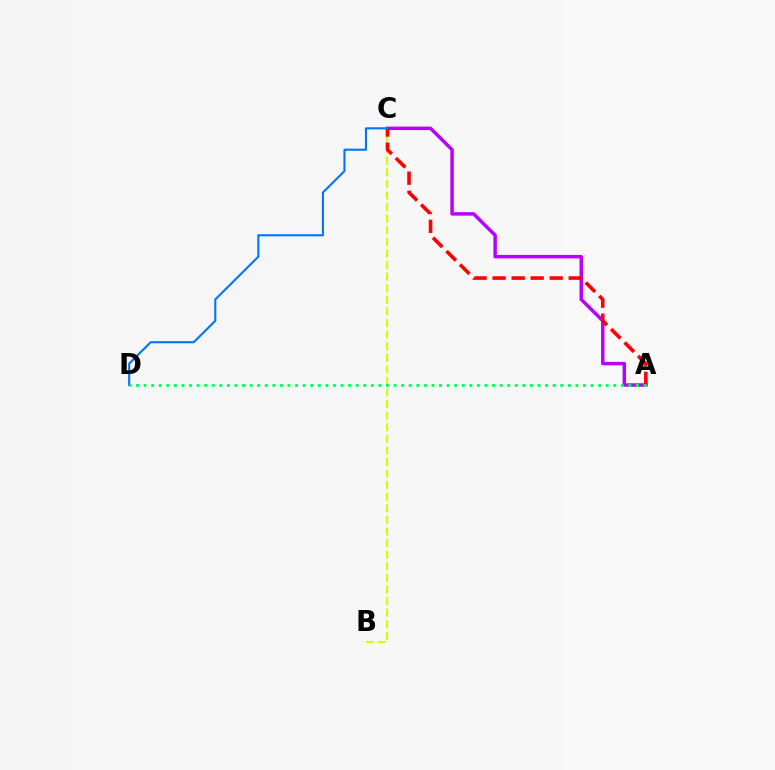{('A', 'C'): [{'color': '#b900ff', 'line_style': 'solid', 'thickness': 2.5}, {'color': '#ff0000', 'line_style': 'dashed', 'thickness': 2.58}], ('B', 'C'): [{'color': '#d1ff00', 'line_style': 'dashed', 'thickness': 1.57}], ('C', 'D'): [{'color': '#0074ff', 'line_style': 'solid', 'thickness': 1.51}], ('A', 'D'): [{'color': '#00ff5c', 'line_style': 'dotted', 'thickness': 2.06}]}